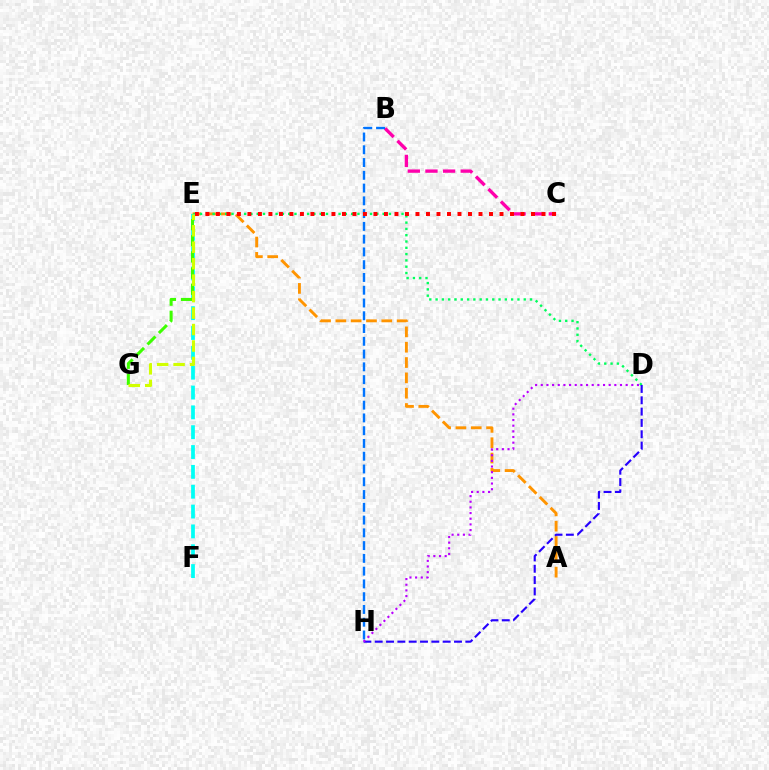{('A', 'E'): [{'color': '#ff9400', 'line_style': 'dashed', 'thickness': 2.08}], ('D', 'E'): [{'color': '#00ff5c', 'line_style': 'dotted', 'thickness': 1.71}], ('B', 'C'): [{'color': '#ff00ac', 'line_style': 'dashed', 'thickness': 2.4}], ('E', 'F'): [{'color': '#00fff6', 'line_style': 'dashed', 'thickness': 2.7}], ('B', 'H'): [{'color': '#0074ff', 'line_style': 'dashed', 'thickness': 1.73}], ('C', 'E'): [{'color': '#ff0000', 'line_style': 'dotted', 'thickness': 2.85}], ('E', 'G'): [{'color': '#3dff00', 'line_style': 'dashed', 'thickness': 2.19}, {'color': '#d1ff00', 'line_style': 'dashed', 'thickness': 2.24}], ('D', 'H'): [{'color': '#2500ff', 'line_style': 'dashed', 'thickness': 1.54}, {'color': '#b900ff', 'line_style': 'dotted', 'thickness': 1.54}]}